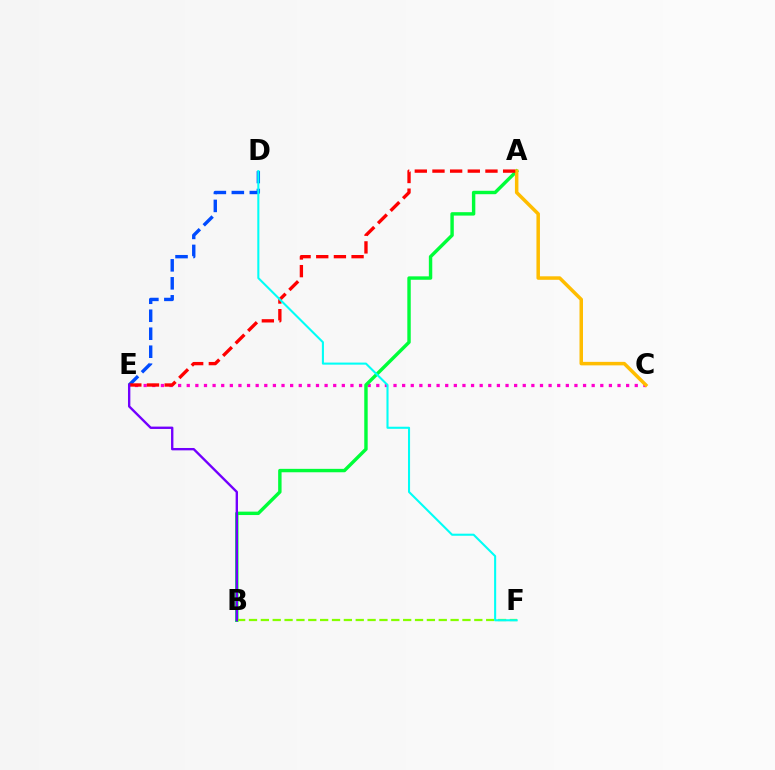{('C', 'E'): [{'color': '#ff00cf', 'line_style': 'dotted', 'thickness': 2.34}], ('A', 'B'): [{'color': '#00ff39', 'line_style': 'solid', 'thickness': 2.46}], ('A', 'C'): [{'color': '#ffbd00', 'line_style': 'solid', 'thickness': 2.52}], ('B', 'F'): [{'color': '#84ff00', 'line_style': 'dashed', 'thickness': 1.61}], ('D', 'E'): [{'color': '#004bff', 'line_style': 'dashed', 'thickness': 2.44}], ('A', 'E'): [{'color': '#ff0000', 'line_style': 'dashed', 'thickness': 2.4}], ('B', 'E'): [{'color': '#7200ff', 'line_style': 'solid', 'thickness': 1.7}], ('D', 'F'): [{'color': '#00fff6', 'line_style': 'solid', 'thickness': 1.5}]}